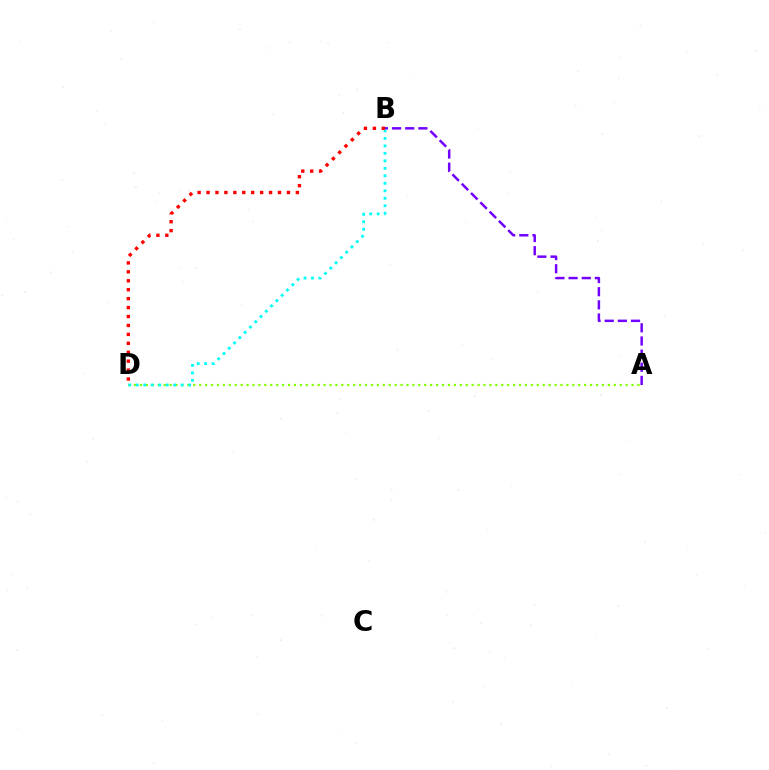{('A', 'D'): [{'color': '#84ff00', 'line_style': 'dotted', 'thickness': 1.61}], ('A', 'B'): [{'color': '#7200ff', 'line_style': 'dashed', 'thickness': 1.79}], ('B', 'D'): [{'color': '#00fff6', 'line_style': 'dotted', 'thickness': 2.03}, {'color': '#ff0000', 'line_style': 'dotted', 'thickness': 2.43}]}